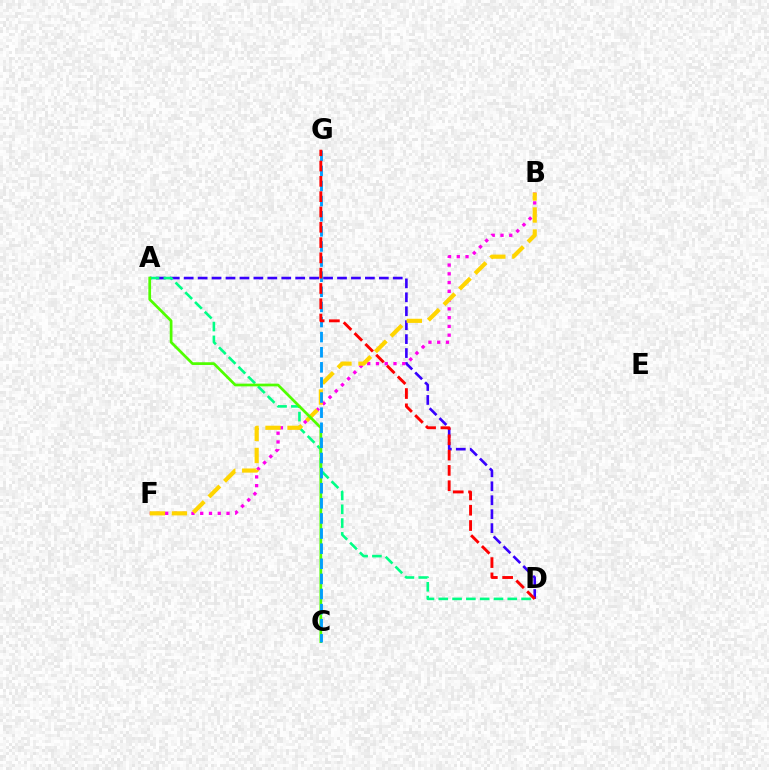{('A', 'D'): [{'color': '#3700ff', 'line_style': 'dashed', 'thickness': 1.89}, {'color': '#00ff86', 'line_style': 'dashed', 'thickness': 1.87}], ('B', 'F'): [{'color': '#ff00ed', 'line_style': 'dotted', 'thickness': 2.38}, {'color': '#ffd500', 'line_style': 'dashed', 'thickness': 2.99}], ('A', 'C'): [{'color': '#4fff00', 'line_style': 'solid', 'thickness': 1.96}], ('C', 'G'): [{'color': '#009eff', 'line_style': 'dashed', 'thickness': 2.05}], ('D', 'G'): [{'color': '#ff0000', 'line_style': 'dashed', 'thickness': 2.08}]}